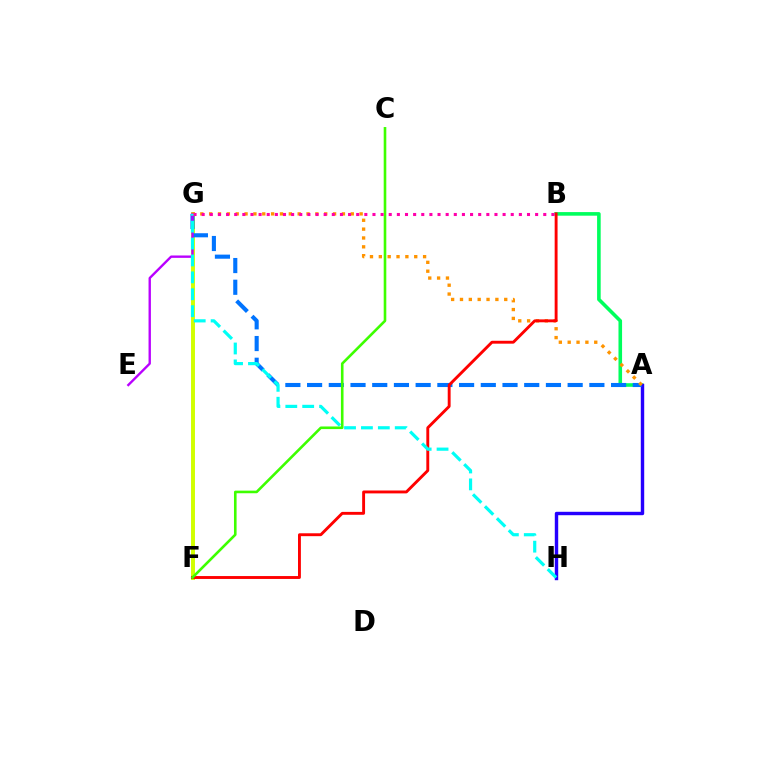{('A', 'B'): [{'color': '#00ff5c', 'line_style': 'solid', 'thickness': 2.59}], ('F', 'G'): [{'color': '#d1ff00', 'line_style': 'solid', 'thickness': 2.84}], ('A', 'H'): [{'color': '#2500ff', 'line_style': 'solid', 'thickness': 2.46}], ('A', 'G'): [{'color': '#0074ff', 'line_style': 'dashed', 'thickness': 2.95}, {'color': '#ff9400', 'line_style': 'dotted', 'thickness': 2.41}], ('E', 'G'): [{'color': '#b900ff', 'line_style': 'solid', 'thickness': 1.71}], ('B', 'F'): [{'color': '#ff0000', 'line_style': 'solid', 'thickness': 2.08}], ('G', 'H'): [{'color': '#00fff6', 'line_style': 'dashed', 'thickness': 2.3}], ('C', 'F'): [{'color': '#3dff00', 'line_style': 'solid', 'thickness': 1.88}], ('B', 'G'): [{'color': '#ff00ac', 'line_style': 'dotted', 'thickness': 2.21}]}